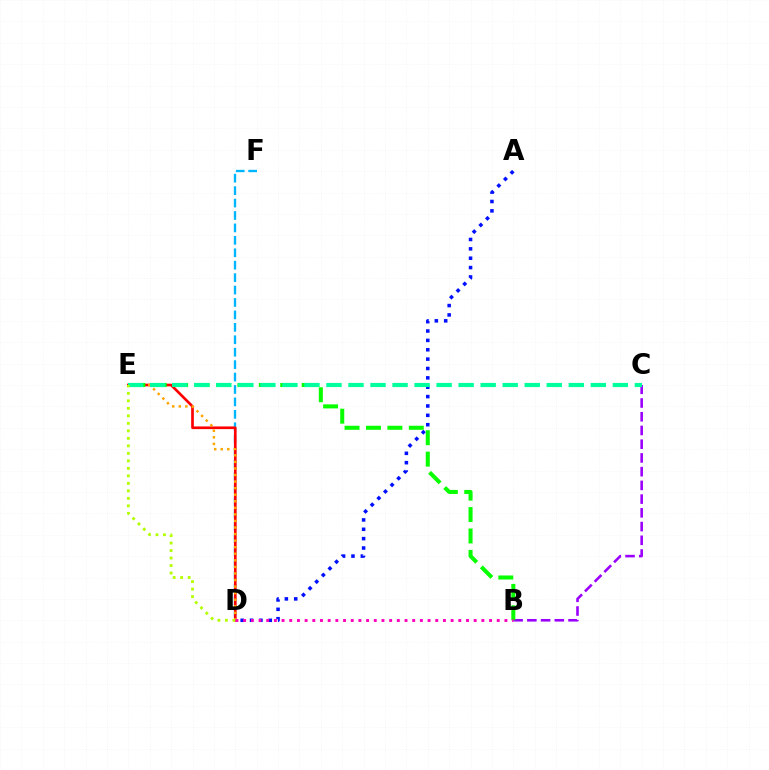{('B', 'C'): [{'color': '#9b00ff', 'line_style': 'dashed', 'thickness': 1.86}], ('A', 'D'): [{'color': '#0010ff', 'line_style': 'dotted', 'thickness': 2.55}], ('D', 'F'): [{'color': '#00b5ff', 'line_style': 'dashed', 'thickness': 1.69}], ('D', 'E'): [{'color': '#ff0000', 'line_style': 'solid', 'thickness': 1.92}, {'color': '#ffa500', 'line_style': 'dotted', 'thickness': 1.78}, {'color': '#b3ff00', 'line_style': 'dotted', 'thickness': 2.04}], ('B', 'E'): [{'color': '#08ff00', 'line_style': 'dashed', 'thickness': 2.91}], ('C', 'E'): [{'color': '#00ff9d', 'line_style': 'dashed', 'thickness': 2.99}], ('B', 'D'): [{'color': '#ff00bd', 'line_style': 'dotted', 'thickness': 2.09}]}